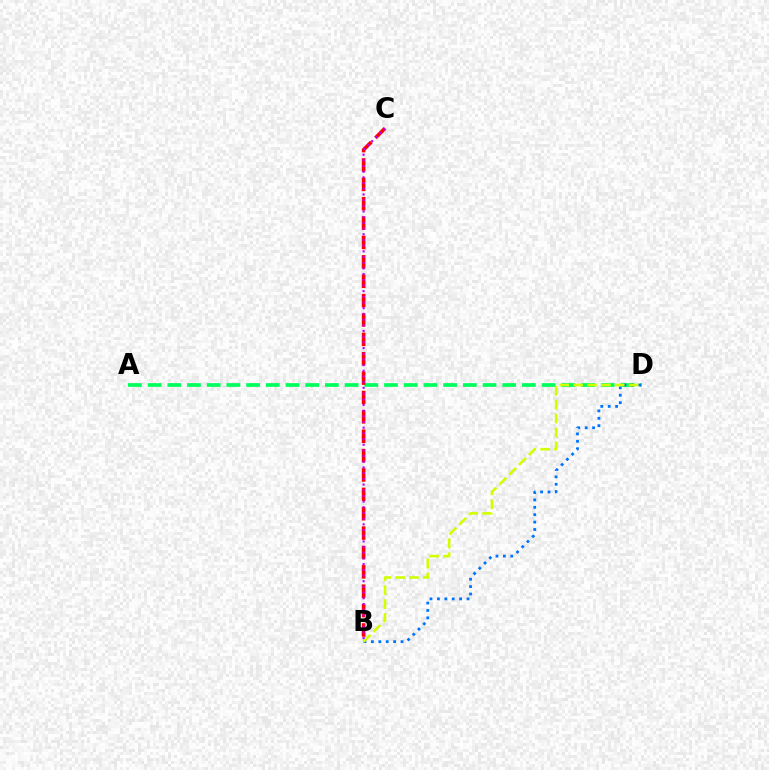{('A', 'D'): [{'color': '#00ff5c', 'line_style': 'dashed', 'thickness': 2.68}], ('B', 'C'): [{'color': '#ff0000', 'line_style': 'dashed', 'thickness': 2.63}, {'color': '#b900ff', 'line_style': 'dotted', 'thickness': 1.55}], ('B', 'D'): [{'color': '#0074ff', 'line_style': 'dotted', 'thickness': 2.01}, {'color': '#d1ff00', 'line_style': 'dashed', 'thickness': 1.88}]}